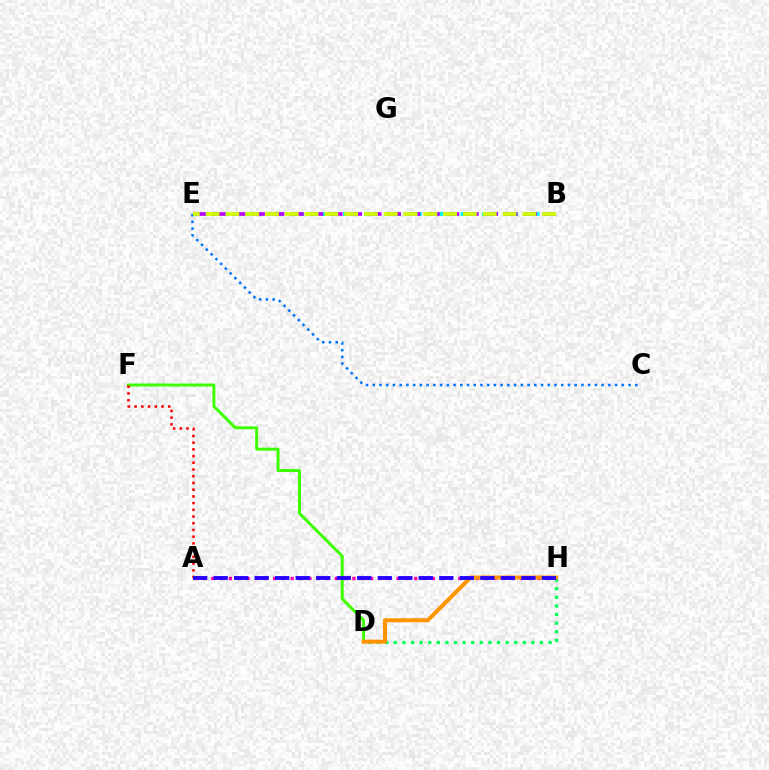{('D', 'F'): [{'color': '#3dff00', 'line_style': 'solid', 'thickness': 2.14}], ('D', 'H'): [{'color': '#00ff5c', 'line_style': 'dotted', 'thickness': 2.34}, {'color': '#ff9400', 'line_style': 'solid', 'thickness': 2.9}], ('B', 'E'): [{'color': '#00fff6', 'line_style': 'dotted', 'thickness': 2.91}, {'color': '#b900ff', 'line_style': 'dashed', 'thickness': 2.64}, {'color': '#d1ff00', 'line_style': 'dashed', 'thickness': 2.69}], ('C', 'E'): [{'color': '#0074ff', 'line_style': 'dotted', 'thickness': 1.83}], ('A', 'H'): [{'color': '#ff00ac', 'line_style': 'dotted', 'thickness': 2.4}, {'color': '#2500ff', 'line_style': 'dashed', 'thickness': 2.79}], ('A', 'F'): [{'color': '#ff0000', 'line_style': 'dotted', 'thickness': 1.82}]}